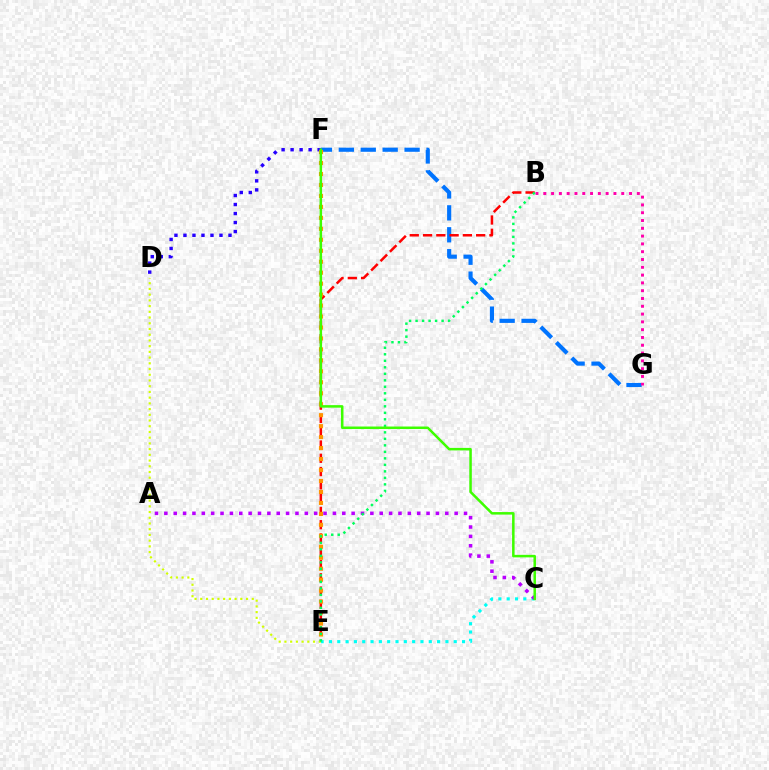{('D', 'F'): [{'color': '#2500ff', 'line_style': 'dotted', 'thickness': 2.45}], ('F', 'G'): [{'color': '#0074ff', 'line_style': 'dashed', 'thickness': 2.98}], ('B', 'E'): [{'color': '#ff0000', 'line_style': 'dashed', 'thickness': 1.8}, {'color': '#00ff5c', 'line_style': 'dotted', 'thickness': 1.77}], ('B', 'G'): [{'color': '#ff00ac', 'line_style': 'dotted', 'thickness': 2.12}], ('C', 'E'): [{'color': '#00fff6', 'line_style': 'dotted', 'thickness': 2.26}], ('E', 'F'): [{'color': '#ff9400', 'line_style': 'dotted', 'thickness': 2.98}], ('D', 'E'): [{'color': '#d1ff00', 'line_style': 'dotted', 'thickness': 1.55}], ('A', 'C'): [{'color': '#b900ff', 'line_style': 'dotted', 'thickness': 2.54}], ('C', 'F'): [{'color': '#3dff00', 'line_style': 'solid', 'thickness': 1.81}]}